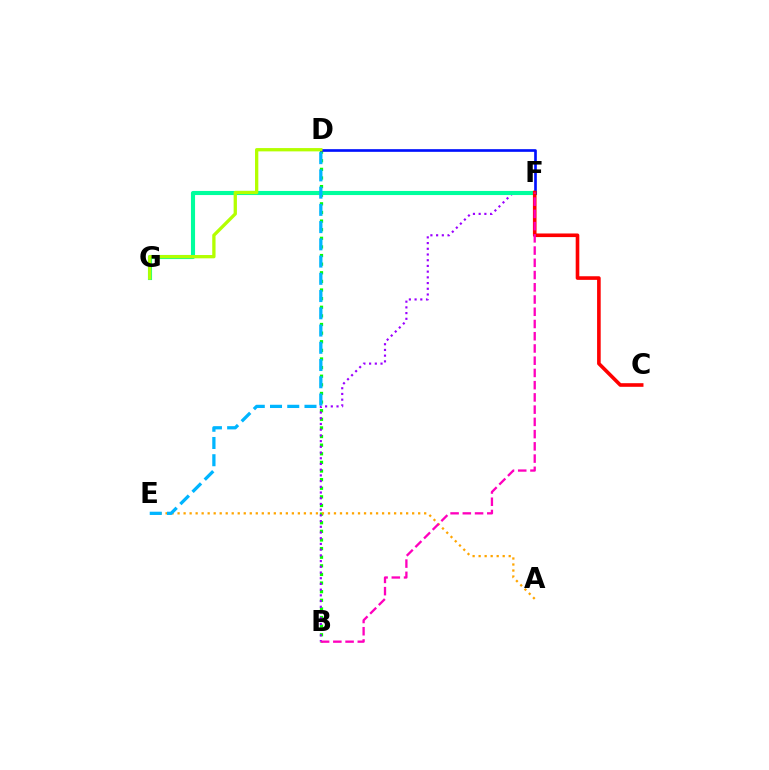{('B', 'D'): [{'color': '#08ff00', 'line_style': 'dotted', 'thickness': 2.34}], ('B', 'F'): [{'color': '#9b00ff', 'line_style': 'dotted', 'thickness': 1.55}, {'color': '#ff00bd', 'line_style': 'dashed', 'thickness': 1.66}], ('F', 'G'): [{'color': '#00ff9d', 'line_style': 'solid', 'thickness': 2.96}], ('A', 'E'): [{'color': '#ffa500', 'line_style': 'dotted', 'thickness': 1.63}], ('D', 'F'): [{'color': '#0010ff', 'line_style': 'solid', 'thickness': 1.92}], ('D', 'E'): [{'color': '#00b5ff', 'line_style': 'dashed', 'thickness': 2.34}], ('C', 'F'): [{'color': '#ff0000', 'line_style': 'solid', 'thickness': 2.6}], ('D', 'G'): [{'color': '#b3ff00', 'line_style': 'solid', 'thickness': 2.38}]}